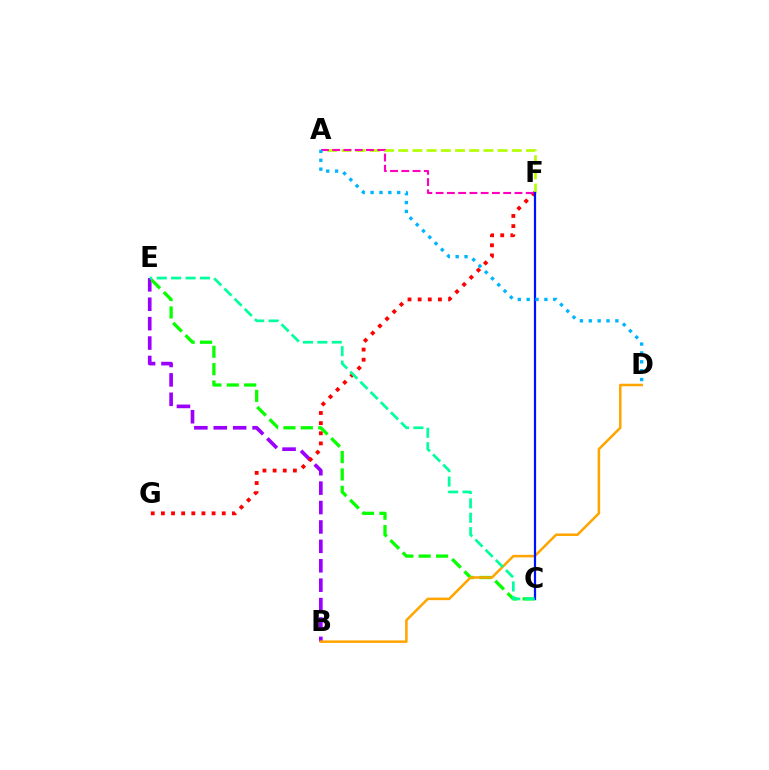{('B', 'E'): [{'color': '#9b00ff', 'line_style': 'dashed', 'thickness': 2.64}], ('F', 'G'): [{'color': '#ff0000', 'line_style': 'dotted', 'thickness': 2.76}], ('C', 'E'): [{'color': '#08ff00', 'line_style': 'dashed', 'thickness': 2.36}, {'color': '#00ff9d', 'line_style': 'dashed', 'thickness': 1.96}], ('B', 'D'): [{'color': '#ffa500', 'line_style': 'solid', 'thickness': 1.83}], ('A', 'F'): [{'color': '#b3ff00', 'line_style': 'dashed', 'thickness': 1.93}, {'color': '#ff00bd', 'line_style': 'dashed', 'thickness': 1.53}], ('C', 'F'): [{'color': '#0010ff', 'line_style': 'solid', 'thickness': 1.6}], ('A', 'D'): [{'color': '#00b5ff', 'line_style': 'dotted', 'thickness': 2.41}]}